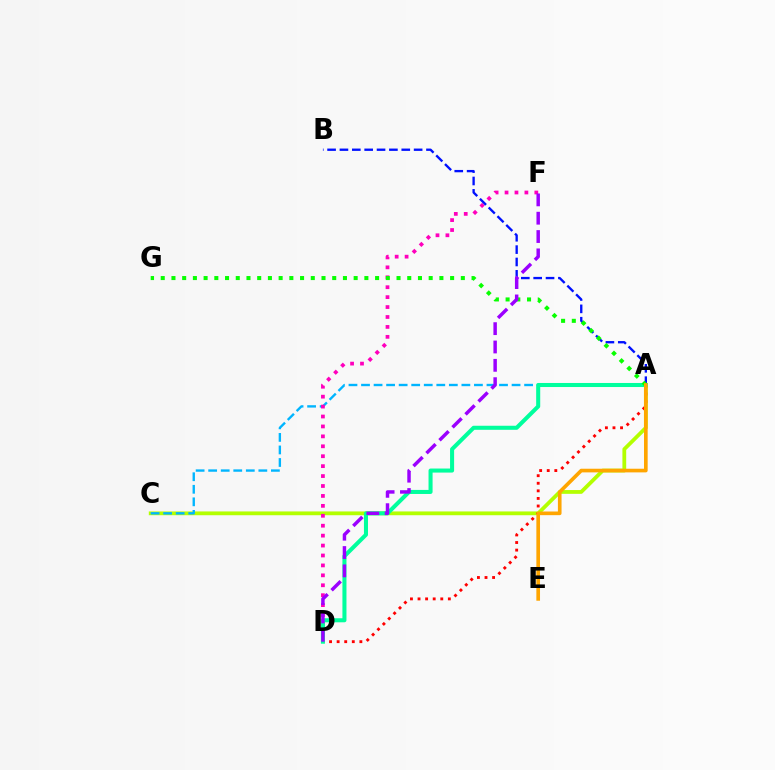{('A', 'C'): [{'color': '#b3ff00', 'line_style': 'solid', 'thickness': 2.72}, {'color': '#00b5ff', 'line_style': 'dashed', 'thickness': 1.7}], ('D', 'F'): [{'color': '#ff00bd', 'line_style': 'dotted', 'thickness': 2.7}, {'color': '#9b00ff', 'line_style': 'dashed', 'thickness': 2.49}], ('A', 'D'): [{'color': '#ff0000', 'line_style': 'dotted', 'thickness': 2.06}, {'color': '#00ff9d', 'line_style': 'solid', 'thickness': 2.91}], ('A', 'B'): [{'color': '#0010ff', 'line_style': 'dashed', 'thickness': 1.68}], ('A', 'G'): [{'color': '#08ff00', 'line_style': 'dotted', 'thickness': 2.91}], ('A', 'E'): [{'color': '#ffa500', 'line_style': 'solid', 'thickness': 2.63}]}